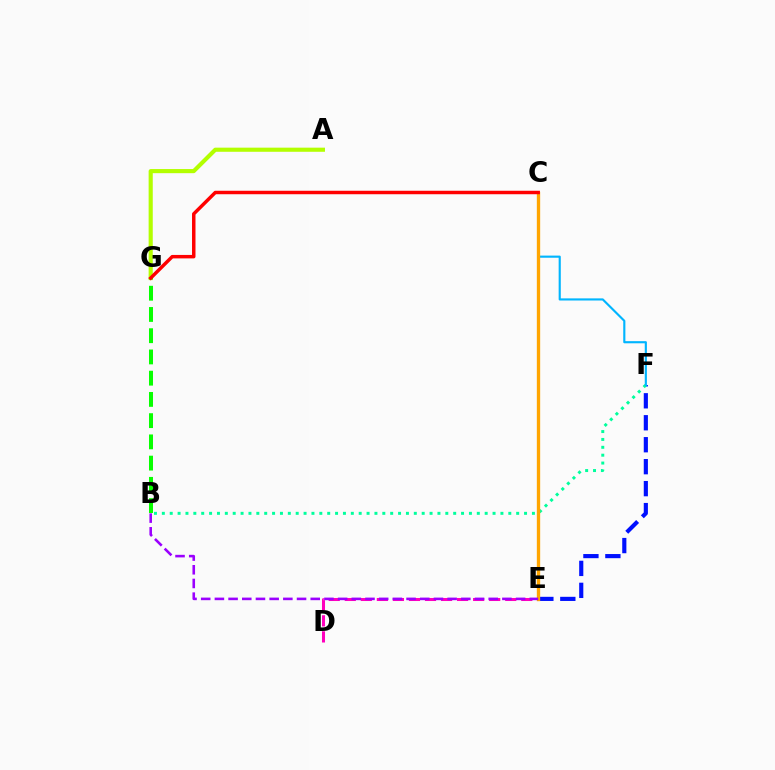{('E', 'F'): [{'color': '#0010ff', 'line_style': 'dashed', 'thickness': 2.98}], ('A', 'G'): [{'color': '#b3ff00', 'line_style': 'solid', 'thickness': 2.97}], ('B', 'G'): [{'color': '#08ff00', 'line_style': 'dashed', 'thickness': 2.88}], ('B', 'F'): [{'color': '#00ff9d', 'line_style': 'dotted', 'thickness': 2.14}], ('D', 'E'): [{'color': '#ff00bd', 'line_style': 'dashed', 'thickness': 2.18}], ('C', 'F'): [{'color': '#00b5ff', 'line_style': 'solid', 'thickness': 1.54}], ('C', 'E'): [{'color': '#ffa500', 'line_style': 'solid', 'thickness': 2.4}], ('B', 'E'): [{'color': '#9b00ff', 'line_style': 'dashed', 'thickness': 1.86}], ('C', 'G'): [{'color': '#ff0000', 'line_style': 'solid', 'thickness': 2.5}]}